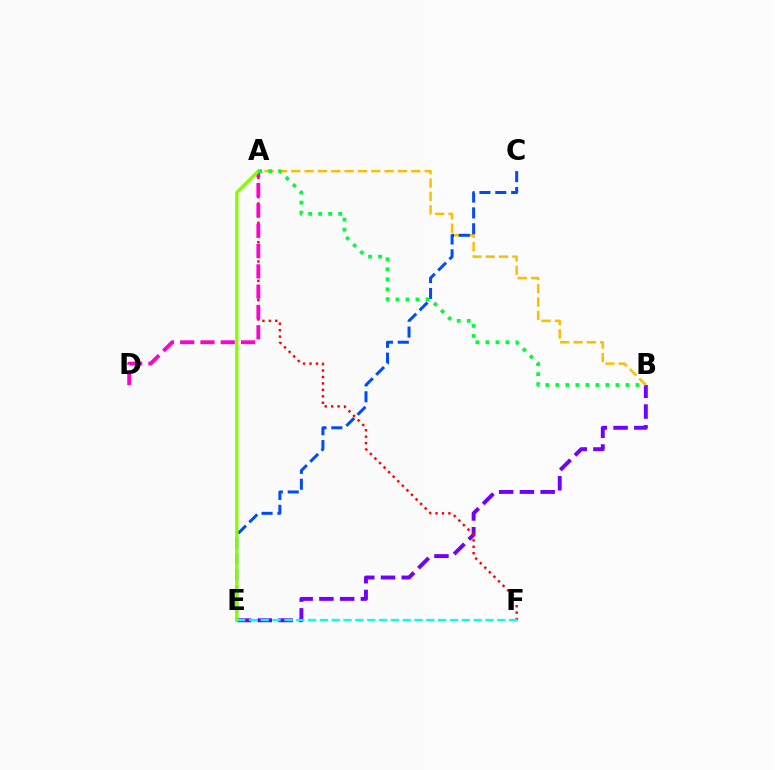{('B', 'E'): [{'color': '#7200ff', 'line_style': 'dashed', 'thickness': 2.82}], ('A', 'F'): [{'color': '#ff0000', 'line_style': 'dotted', 'thickness': 1.75}], ('A', 'B'): [{'color': '#ffbd00', 'line_style': 'dashed', 'thickness': 1.81}, {'color': '#00ff39', 'line_style': 'dotted', 'thickness': 2.72}], ('A', 'D'): [{'color': '#ff00cf', 'line_style': 'dashed', 'thickness': 2.76}], ('C', 'E'): [{'color': '#004bff', 'line_style': 'dashed', 'thickness': 2.15}], ('A', 'E'): [{'color': '#84ff00', 'line_style': 'solid', 'thickness': 2.35}], ('E', 'F'): [{'color': '#00fff6', 'line_style': 'dashed', 'thickness': 1.61}]}